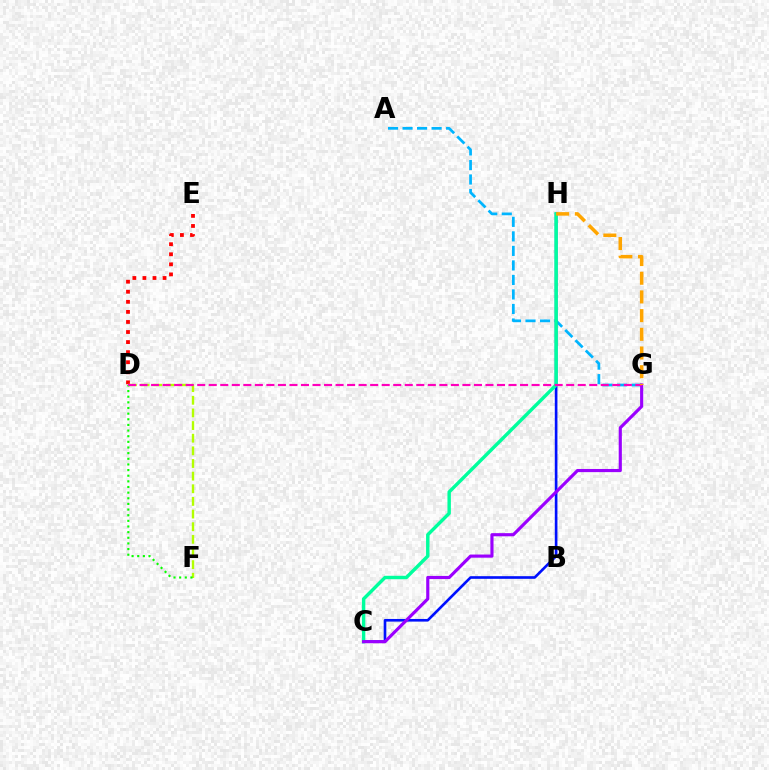{('A', 'G'): [{'color': '#00b5ff', 'line_style': 'dashed', 'thickness': 1.97}], ('D', 'E'): [{'color': '#ff0000', 'line_style': 'dotted', 'thickness': 2.73}], ('C', 'H'): [{'color': '#0010ff', 'line_style': 'solid', 'thickness': 1.9}, {'color': '#00ff9d', 'line_style': 'solid', 'thickness': 2.46}], ('D', 'F'): [{'color': '#b3ff00', 'line_style': 'dashed', 'thickness': 1.72}, {'color': '#08ff00', 'line_style': 'dotted', 'thickness': 1.53}], ('C', 'G'): [{'color': '#9b00ff', 'line_style': 'solid', 'thickness': 2.27}], ('D', 'G'): [{'color': '#ff00bd', 'line_style': 'dashed', 'thickness': 1.57}], ('G', 'H'): [{'color': '#ffa500', 'line_style': 'dashed', 'thickness': 2.54}]}